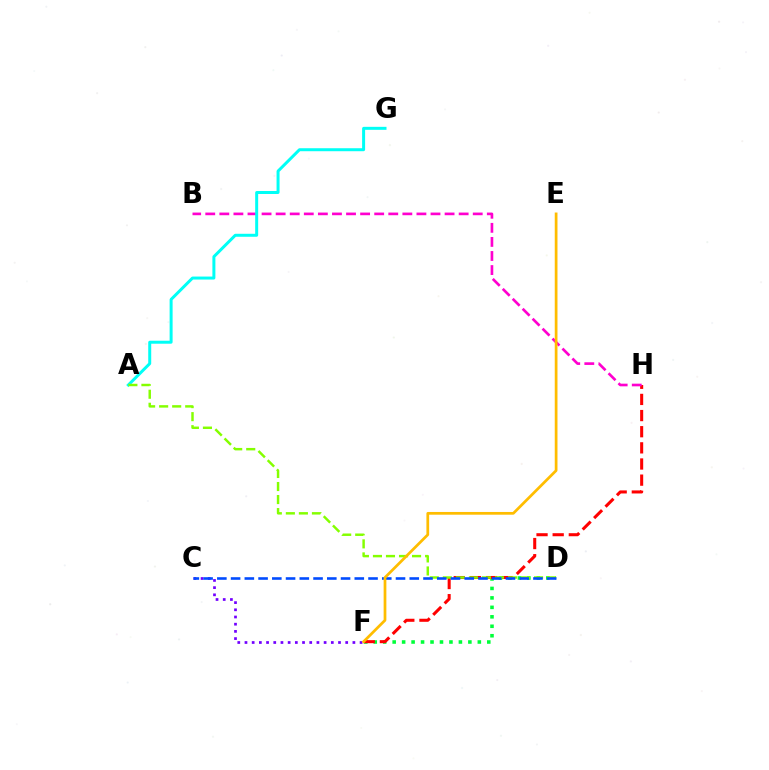{('C', 'F'): [{'color': '#7200ff', 'line_style': 'dotted', 'thickness': 1.95}], ('D', 'F'): [{'color': '#00ff39', 'line_style': 'dotted', 'thickness': 2.57}], ('F', 'H'): [{'color': '#ff0000', 'line_style': 'dashed', 'thickness': 2.19}], ('B', 'H'): [{'color': '#ff00cf', 'line_style': 'dashed', 'thickness': 1.91}], ('A', 'G'): [{'color': '#00fff6', 'line_style': 'solid', 'thickness': 2.15}], ('A', 'D'): [{'color': '#84ff00', 'line_style': 'dashed', 'thickness': 1.77}], ('C', 'D'): [{'color': '#004bff', 'line_style': 'dashed', 'thickness': 1.87}], ('E', 'F'): [{'color': '#ffbd00', 'line_style': 'solid', 'thickness': 1.97}]}